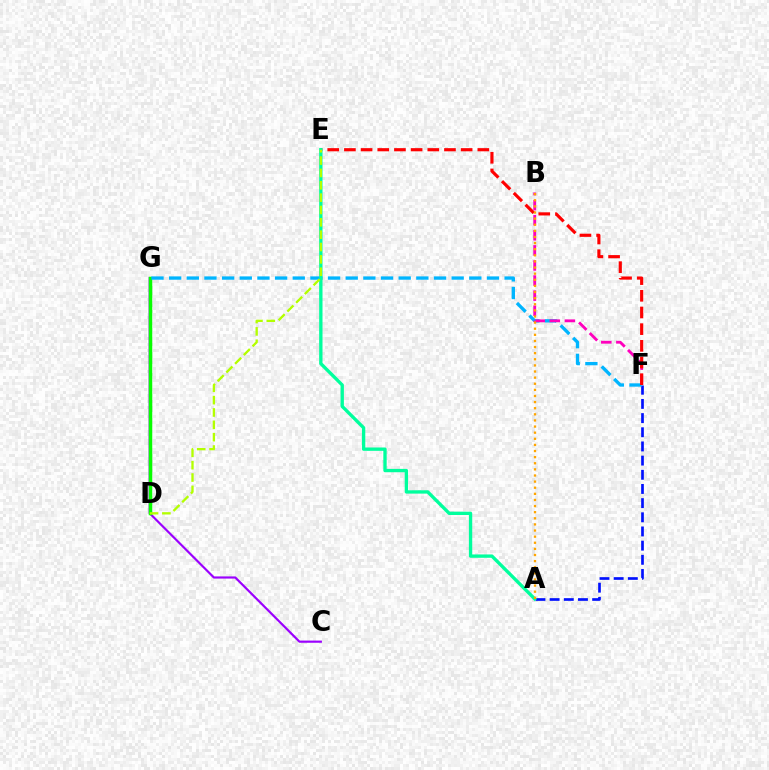{('C', 'G'): [{'color': '#9b00ff', 'line_style': 'solid', 'thickness': 1.56}], ('D', 'G'): [{'color': '#08ff00', 'line_style': 'solid', 'thickness': 2.51}], ('A', 'F'): [{'color': '#0010ff', 'line_style': 'dashed', 'thickness': 1.93}], ('F', 'G'): [{'color': '#00b5ff', 'line_style': 'dashed', 'thickness': 2.4}], ('B', 'F'): [{'color': '#ff00bd', 'line_style': 'dashed', 'thickness': 2.05}], ('E', 'F'): [{'color': '#ff0000', 'line_style': 'dashed', 'thickness': 2.27}], ('A', 'E'): [{'color': '#00ff9d', 'line_style': 'solid', 'thickness': 2.4}], ('A', 'B'): [{'color': '#ffa500', 'line_style': 'dotted', 'thickness': 1.66}], ('D', 'E'): [{'color': '#b3ff00', 'line_style': 'dashed', 'thickness': 1.68}]}